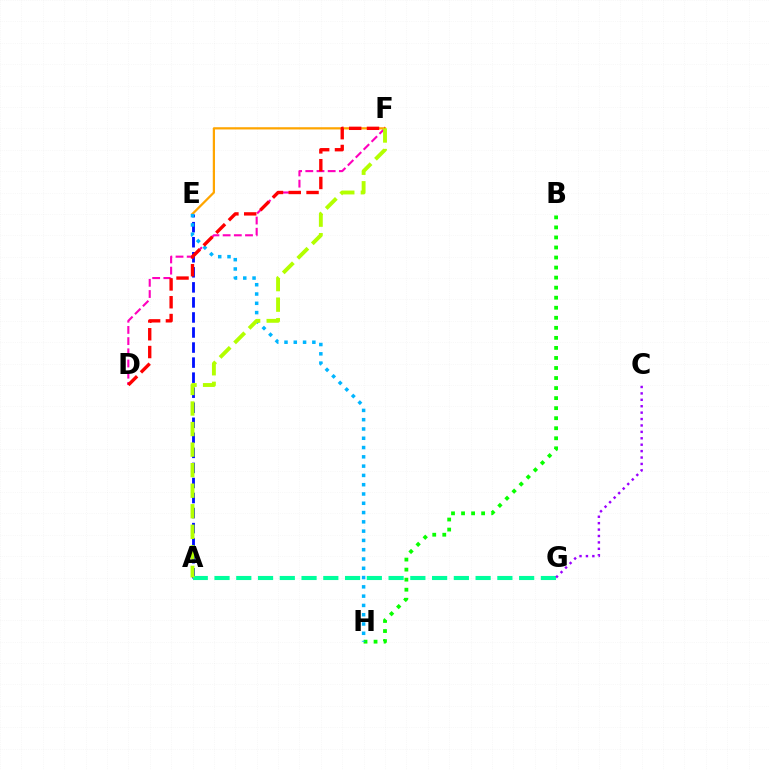{('A', 'E'): [{'color': '#0010ff', 'line_style': 'dashed', 'thickness': 2.04}], ('A', 'G'): [{'color': '#00ff9d', 'line_style': 'dashed', 'thickness': 2.96}], ('D', 'F'): [{'color': '#ff00bd', 'line_style': 'dashed', 'thickness': 1.52}, {'color': '#ff0000', 'line_style': 'dashed', 'thickness': 2.42}], ('B', 'H'): [{'color': '#08ff00', 'line_style': 'dotted', 'thickness': 2.73}], ('E', 'F'): [{'color': '#ffa500', 'line_style': 'solid', 'thickness': 1.61}], ('E', 'H'): [{'color': '#00b5ff', 'line_style': 'dotted', 'thickness': 2.52}], ('C', 'G'): [{'color': '#9b00ff', 'line_style': 'dotted', 'thickness': 1.74}], ('A', 'F'): [{'color': '#b3ff00', 'line_style': 'dashed', 'thickness': 2.79}]}